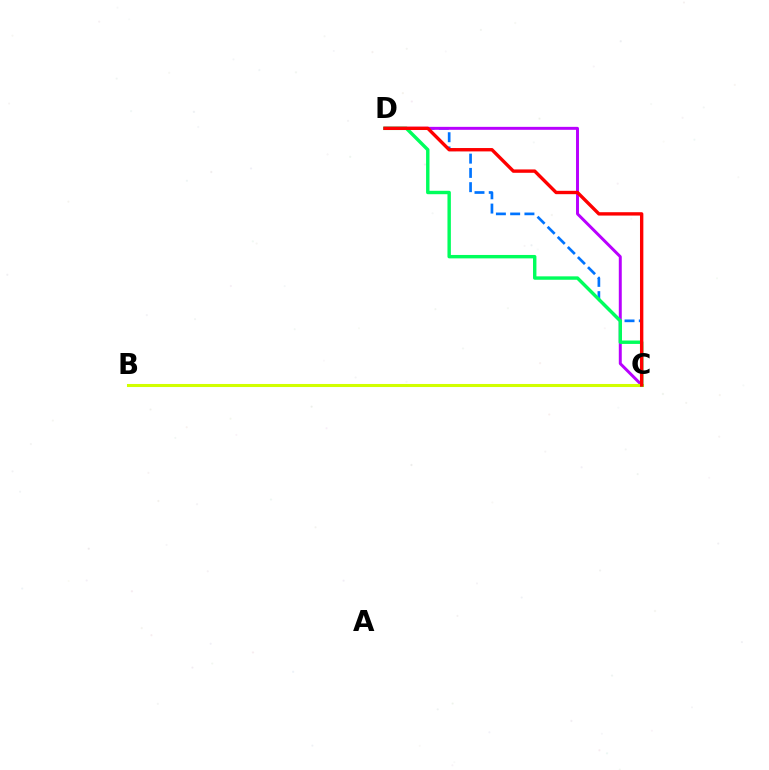{('C', 'D'): [{'color': '#0074ff', 'line_style': 'dashed', 'thickness': 1.94}, {'color': '#b900ff', 'line_style': 'solid', 'thickness': 2.13}, {'color': '#00ff5c', 'line_style': 'solid', 'thickness': 2.46}, {'color': '#ff0000', 'line_style': 'solid', 'thickness': 2.42}], ('B', 'C'): [{'color': '#d1ff00', 'line_style': 'solid', 'thickness': 2.2}]}